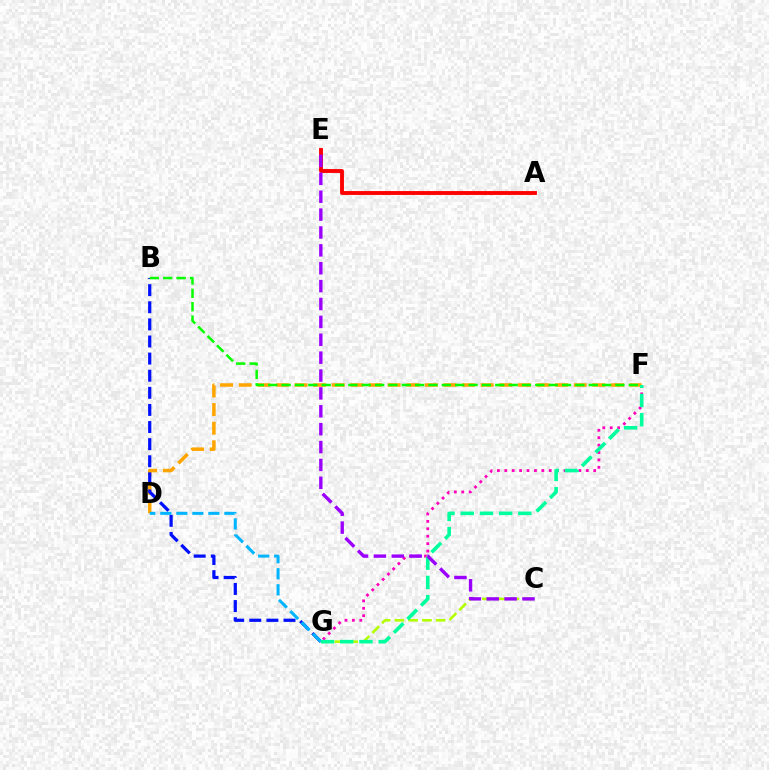{('C', 'G'): [{'color': '#b3ff00', 'line_style': 'dashed', 'thickness': 1.87}], ('F', 'G'): [{'color': '#ff00bd', 'line_style': 'dotted', 'thickness': 2.01}, {'color': '#00ff9d', 'line_style': 'dashed', 'thickness': 2.61}], ('D', 'F'): [{'color': '#ffa500', 'line_style': 'dashed', 'thickness': 2.53}], ('B', 'G'): [{'color': '#0010ff', 'line_style': 'dashed', 'thickness': 2.32}], ('B', 'F'): [{'color': '#08ff00', 'line_style': 'dashed', 'thickness': 1.81}], ('A', 'E'): [{'color': '#ff0000', 'line_style': 'solid', 'thickness': 2.79}], ('D', 'G'): [{'color': '#00b5ff', 'line_style': 'dashed', 'thickness': 2.17}], ('C', 'E'): [{'color': '#9b00ff', 'line_style': 'dashed', 'thickness': 2.43}]}